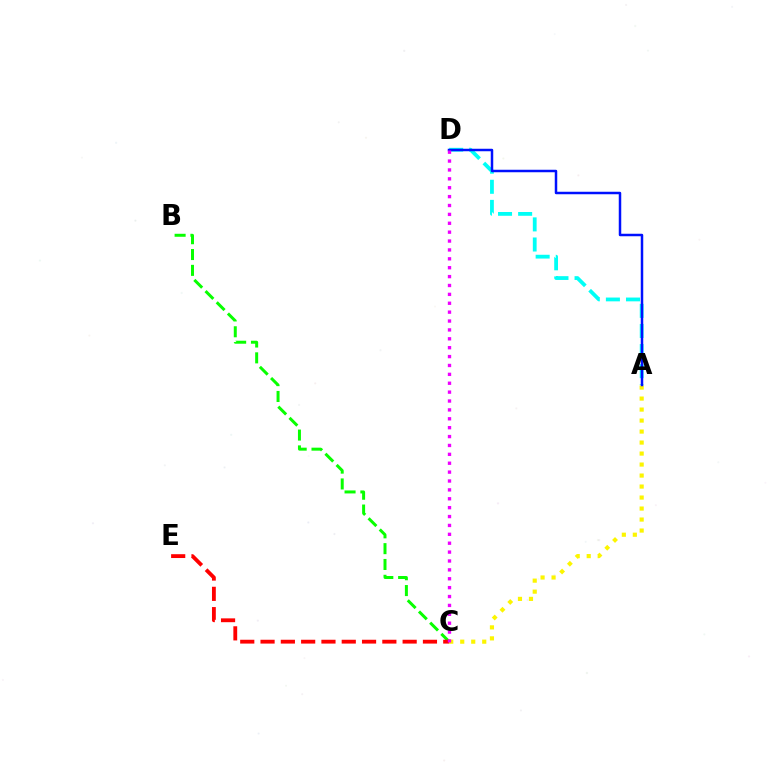{('B', 'C'): [{'color': '#08ff00', 'line_style': 'dashed', 'thickness': 2.15}], ('A', 'D'): [{'color': '#00fff6', 'line_style': 'dashed', 'thickness': 2.73}, {'color': '#0010ff', 'line_style': 'solid', 'thickness': 1.79}], ('A', 'C'): [{'color': '#fcf500', 'line_style': 'dotted', 'thickness': 2.99}], ('C', 'E'): [{'color': '#ff0000', 'line_style': 'dashed', 'thickness': 2.76}], ('C', 'D'): [{'color': '#ee00ff', 'line_style': 'dotted', 'thickness': 2.41}]}